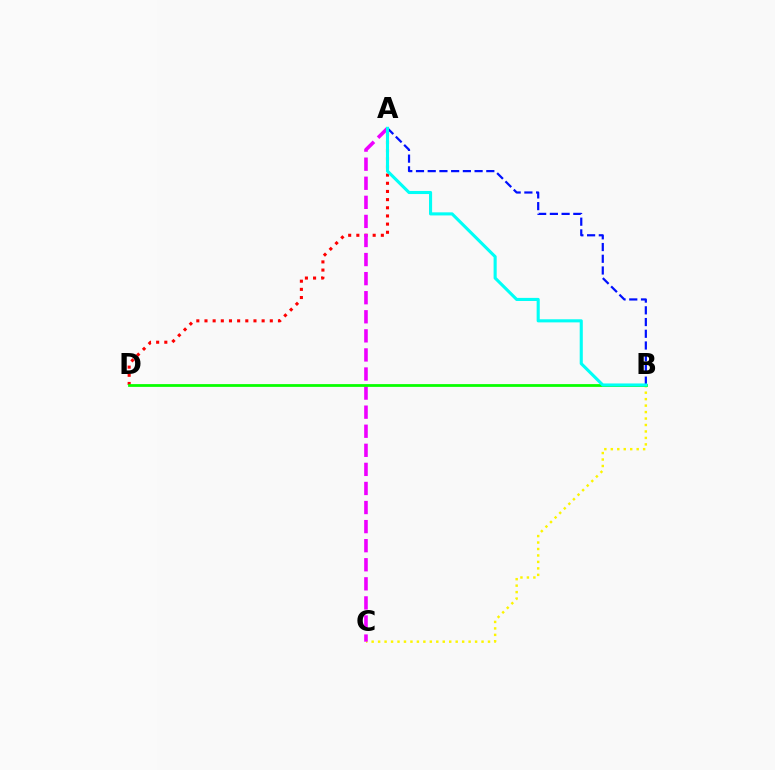{('A', 'D'): [{'color': '#ff0000', 'line_style': 'dotted', 'thickness': 2.22}], ('B', 'C'): [{'color': '#fcf500', 'line_style': 'dotted', 'thickness': 1.76}], ('A', 'C'): [{'color': '#ee00ff', 'line_style': 'dashed', 'thickness': 2.59}], ('A', 'B'): [{'color': '#0010ff', 'line_style': 'dashed', 'thickness': 1.59}, {'color': '#00fff6', 'line_style': 'solid', 'thickness': 2.23}], ('B', 'D'): [{'color': '#08ff00', 'line_style': 'solid', 'thickness': 2.0}]}